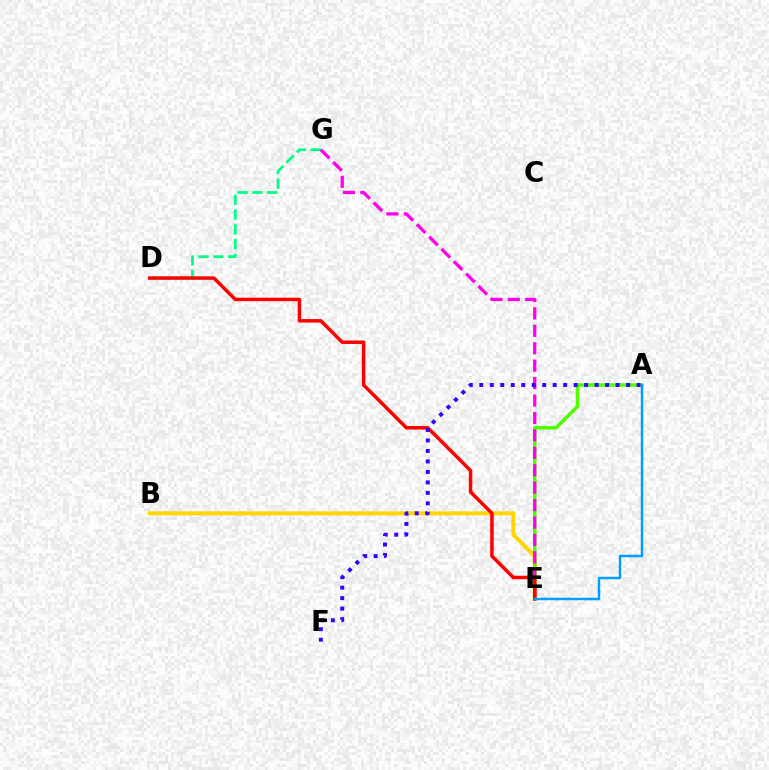{('D', 'G'): [{'color': '#00ff86', 'line_style': 'dashed', 'thickness': 2.0}], ('B', 'E'): [{'color': '#ffd500', 'line_style': 'solid', 'thickness': 2.84}], ('A', 'E'): [{'color': '#4fff00', 'line_style': 'solid', 'thickness': 2.54}, {'color': '#009eff', 'line_style': 'solid', 'thickness': 1.78}], ('E', 'G'): [{'color': '#ff00ed', 'line_style': 'dashed', 'thickness': 2.37}], ('D', 'E'): [{'color': '#ff0000', 'line_style': 'solid', 'thickness': 2.51}], ('A', 'F'): [{'color': '#3700ff', 'line_style': 'dotted', 'thickness': 2.85}]}